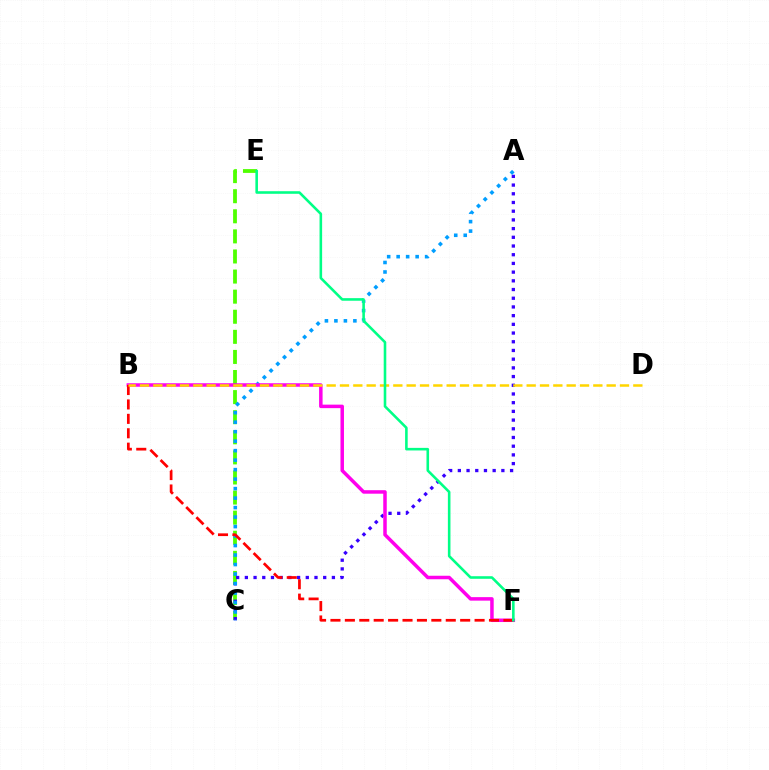{('C', 'E'): [{'color': '#4fff00', 'line_style': 'dashed', 'thickness': 2.73}], ('A', 'C'): [{'color': '#3700ff', 'line_style': 'dotted', 'thickness': 2.36}, {'color': '#009eff', 'line_style': 'dotted', 'thickness': 2.58}], ('B', 'F'): [{'color': '#ff00ed', 'line_style': 'solid', 'thickness': 2.52}, {'color': '#ff0000', 'line_style': 'dashed', 'thickness': 1.96}], ('B', 'D'): [{'color': '#ffd500', 'line_style': 'dashed', 'thickness': 1.81}], ('E', 'F'): [{'color': '#00ff86', 'line_style': 'solid', 'thickness': 1.86}]}